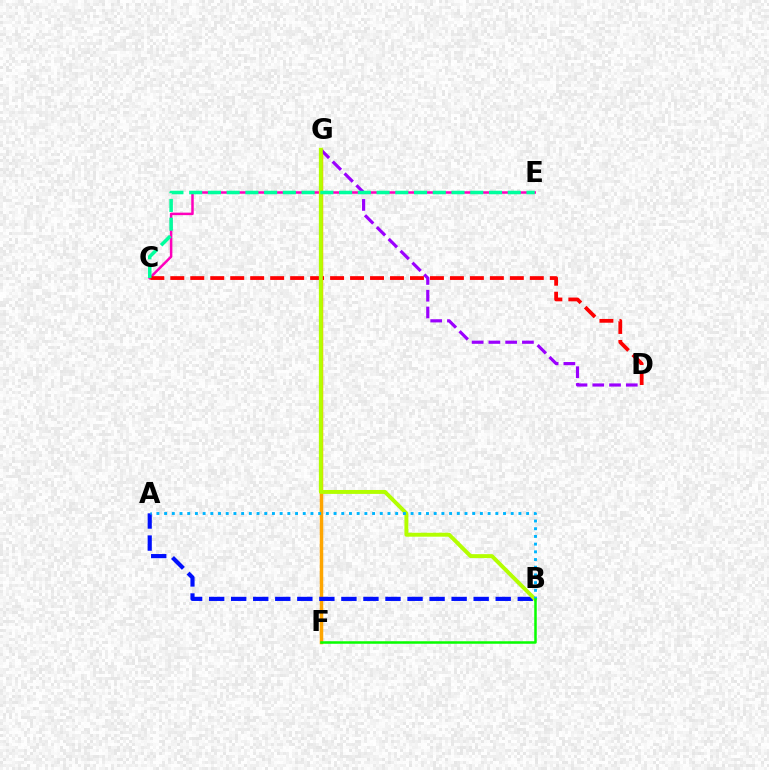{('F', 'G'): [{'color': '#ffa500', 'line_style': 'solid', 'thickness': 2.51}], ('C', 'E'): [{'color': '#ff00bd', 'line_style': 'solid', 'thickness': 1.8}, {'color': '#00ff9d', 'line_style': 'dashed', 'thickness': 2.55}], ('D', 'G'): [{'color': '#9b00ff', 'line_style': 'dashed', 'thickness': 2.28}], ('C', 'D'): [{'color': '#ff0000', 'line_style': 'dashed', 'thickness': 2.71}], ('A', 'B'): [{'color': '#0010ff', 'line_style': 'dashed', 'thickness': 2.99}, {'color': '#00b5ff', 'line_style': 'dotted', 'thickness': 2.09}], ('B', 'G'): [{'color': '#b3ff00', 'line_style': 'solid', 'thickness': 2.83}], ('B', 'F'): [{'color': '#08ff00', 'line_style': 'solid', 'thickness': 1.81}]}